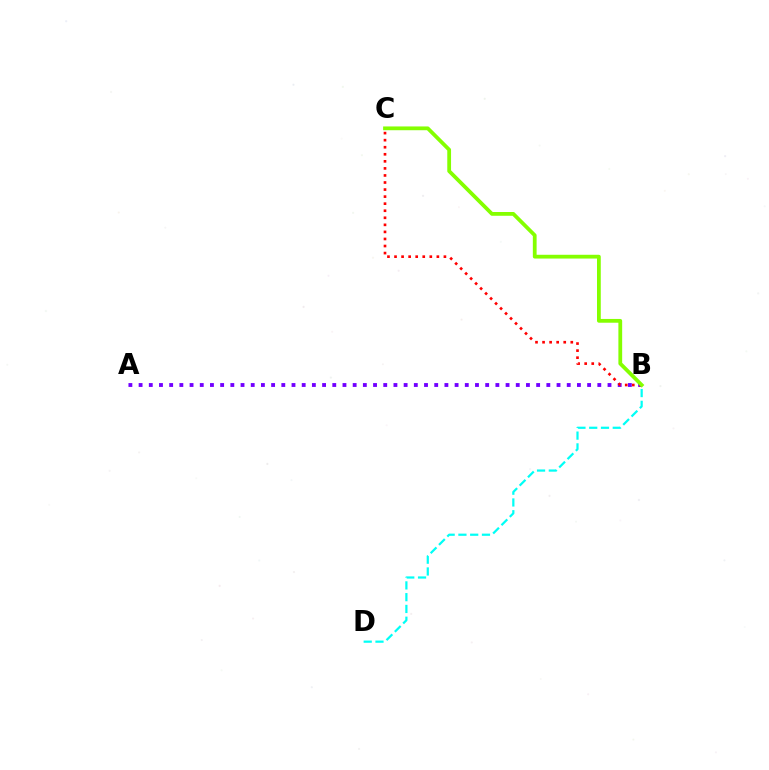{('A', 'B'): [{'color': '#7200ff', 'line_style': 'dotted', 'thickness': 2.77}], ('B', 'C'): [{'color': '#ff0000', 'line_style': 'dotted', 'thickness': 1.92}, {'color': '#84ff00', 'line_style': 'solid', 'thickness': 2.72}], ('B', 'D'): [{'color': '#00fff6', 'line_style': 'dashed', 'thickness': 1.6}]}